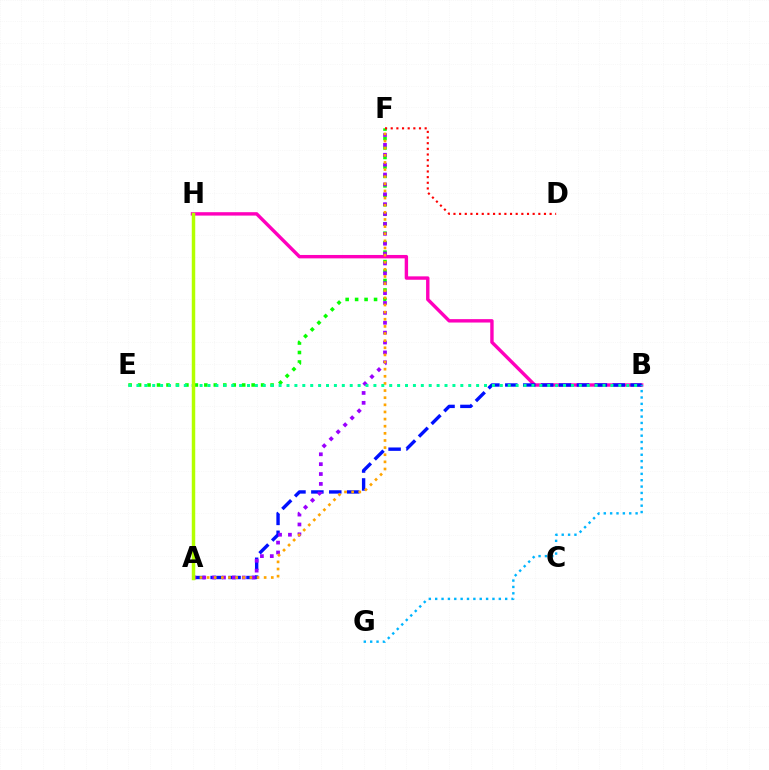{('B', 'H'): [{'color': '#ff00bd', 'line_style': 'solid', 'thickness': 2.45}], ('A', 'B'): [{'color': '#0010ff', 'line_style': 'dashed', 'thickness': 2.43}], ('E', 'F'): [{'color': '#08ff00', 'line_style': 'dotted', 'thickness': 2.57}], ('A', 'F'): [{'color': '#9b00ff', 'line_style': 'dotted', 'thickness': 2.68}, {'color': '#ffa500', 'line_style': 'dotted', 'thickness': 1.94}], ('D', 'F'): [{'color': '#ff0000', 'line_style': 'dotted', 'thickness': 1.54}], ('B', 'E'): [{'color': '#00ff9d', 'line_style': 'dotted', 'thickness': 2.15}], ('A', 'H'): [{'color': '#b3ff00', 'line_style': 'solid', 'thickness': 2.49}], ('B', 'G'): [{'color': '#00b5ff', 'line_style': 'dotted', 'thickness': 1.73}]}